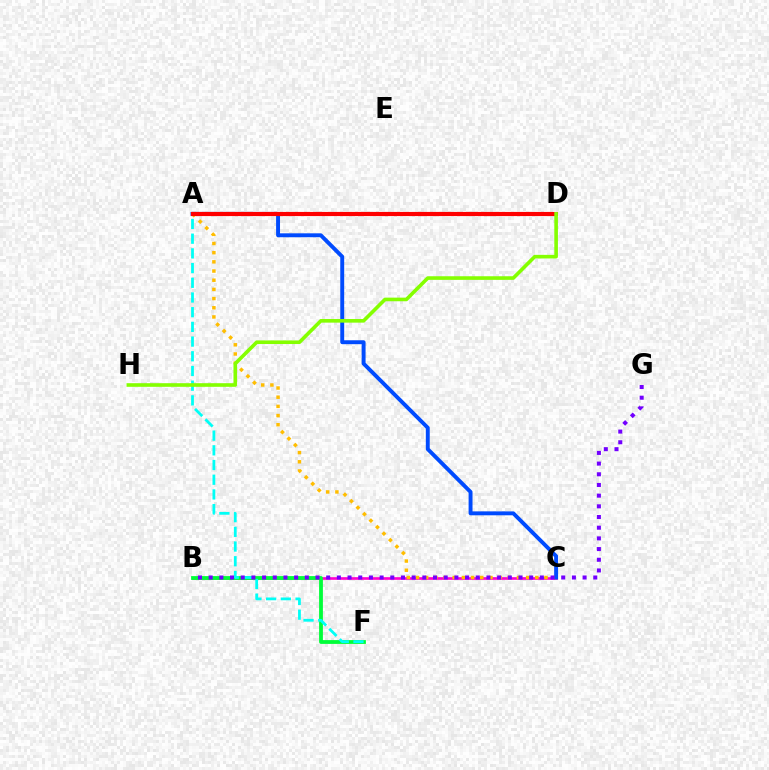{('B', 'C'): [{'color': '#ff00cf', 'line_style': 'solid', 'thickness': 1.91}], ('A', 'C'): [{'color': '#ffbd00', 'line_style': 'dotted', 'thickness': 2.49}, {'color': '#004bff', 'line_style': 'solid', 'thickness': 2.82}], ('B', 'F'): [{'color': '#00ff39', 'line_style': 'solid', 'thickness': 2.73}], ('A', 'F'): [{'color': '#00fff6', 'line_style': 'dashed', 'thickness': 2.0}], ('A', 'D'): [{'color': '#ff0000', 'line_style': 'solid', 'thickness': 2.99}], ('B', 'G'): [{'color': '#7200ff', 'line_style': 'dotted', 'thickness': 2.9}], ('D', 'H'): [{'color': '#84ff00', 'line_style': 'solid', 'thickness': 2.6}]}